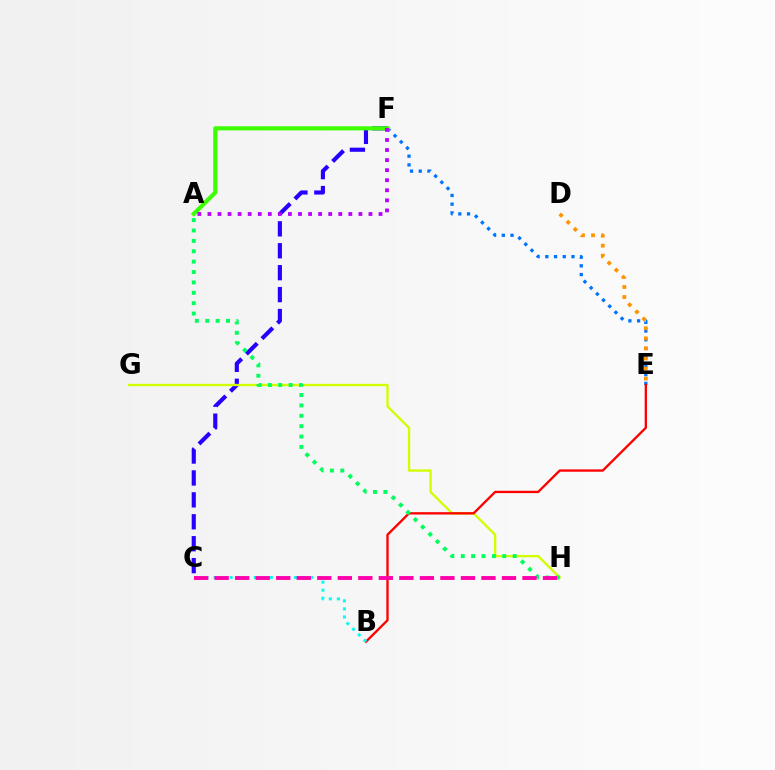{('C', 'F'): [{'color': '#2500ff', 'line_style': 'dashed', 'thickness': 2.98}], ('E', 'F'): [{'color': '#0074ff', 'line_style': 'dotted', 'thickness': 2.37}], ('G', 'H'): [{'color': '#d1ff00', 'line_style': 'solid', 'thickness': 1.69}], ('D', 'E'): [{'color': '#ff9400', 'line_style': 'dotted', 'thickness': 2.73}], ('A', 'F'): [{'color': '#3dff00', 'line_style': 'solid', 'thickness': 2.97}, {'color': '#b900ff', 'line_style': 'dotted', 'thickness': 2.73}], ('B', 'E'): [{'color': '#ff0000', 'line_style': 'solid', 'thickness': 1.68}], ('A', 'H'): [{'color': '#00ff5c', 'line_style': 'dotted', 'thickness': 2.82}], ('B', 'C'): [{'color': '#00fff6', 'line_style': 'dotted', 'thickness': 2.19}], ('C', 'H'): [{'color': '#ff00ac', 'line_style': 'dashed', 'thickness': 2.79}]}